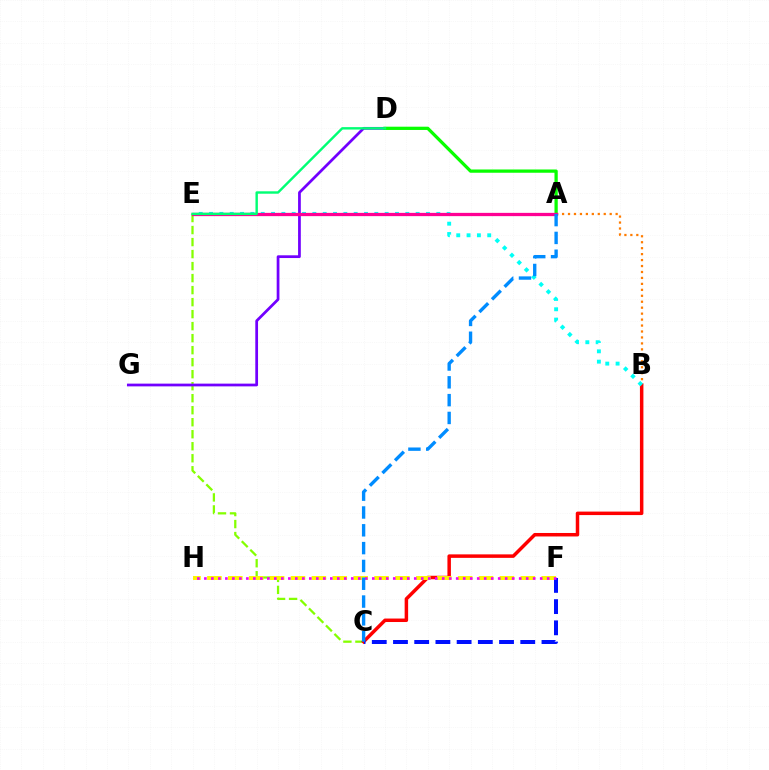{('C', 'E'): [{'color': '#84ff00', 'line_style': 'dashed', 'thickness': 1.63}], ('A', 'B'): [{'color': '#ff7c00', 'line_style': 'dotted', 'thickness': 1.62}], ('B', 'C'): [{'color': '#ff0000', 'line_style': 'solid', 'thickness': 2.51}], ('D', 'G'): [{'color': '#7200ff', 'line_style': 'solid', 'thickness': 1.98}], ('F', 'H'): [{'color': '#fcf500', 'line_style': 'dashed', 'thickness': 2.84}, {'color': '#ee00ff', 'line_style': 'dotted', 'thickness': 1.9}], ('B', 'E'): [{'color': '#00fff6', 'line_style': 'dotted', 'thickness': 2.81}], ('A', 'D'): [{'color': '#08ff00', 'line_style': 'solid', 'thickness': 2.35}], ('C', 'F'): [{'color': '#0010ff', 'line_style': 'dashed', 'thickness': 2.88}], ('A', 'E'): [{'color': '#ff0094', 'line_style': 'solid', 'thickness': 2.35}], ('A', 'C'): [{'color': '#008cff', 'line_style': 'dashed', 'thickness': 2.42}], ('D', 'E'): [{'color': '#00ff74', 'line_style': 'solid', 'thickness': 1.74}]}